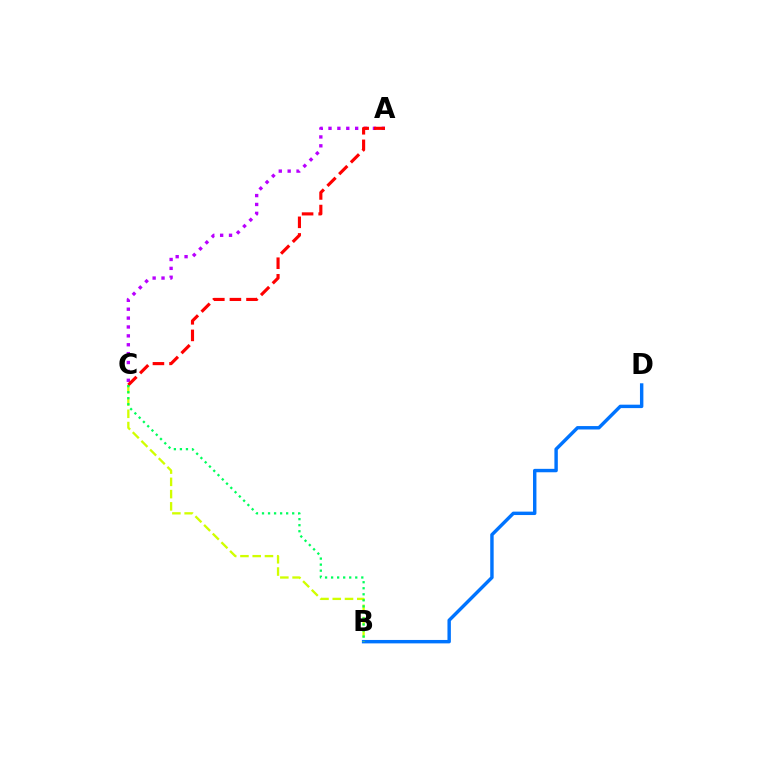{('B', 'D'): [{'color': '#0074ff', 'line_style': 'solid', 'thickness': 2.46}], ('B', 'C'): [{'color': '#d1ff00', 'line_style': 'dashed', 'thickness': 1.66}, {'color': '#00ff5c', 'line_style': 'dotted', 'thickness': 1.64}], ('A', 'C'): [{'color': '#b900ff', 'line_style': 'dotted', 'thickness': 2.41}, {'color': '#ff0000', 'line_style': 'dashed', 'thickness': 2.25}]}